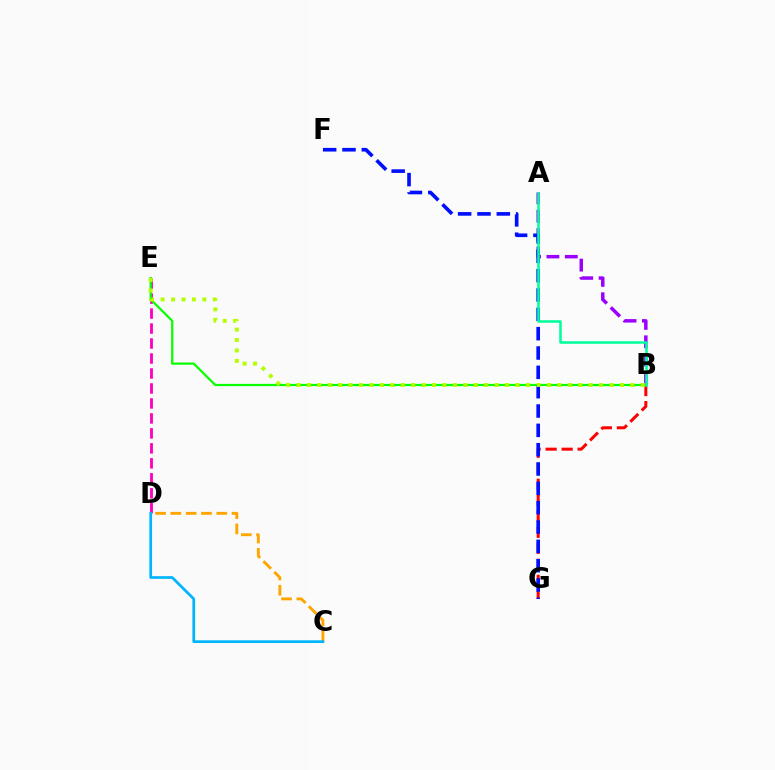{('A', 'B'): [{'color': '#9b00ff', 'line_style': 'dashed', 'thickness': 2.5}, {'color': '#00ff9d', 'line_style': 'solid', 'thickness': 1.83}], ('D', 'E'): [{'color': '#ff00bd', 'line_style': 'dashed', 'thickness': 2.03}], ('C', 'D'): [{'color': '#ffa500', 'line_style': 'dashed', 'thickness': 2.08}, {'color': '#00b5ff', 'line_style': 'solid', 'thickness': 1.96}], ('B', 'G'): [{'color': '#ff0000', 'line_style': 'dashed', 'thickness': 2.18}], ('B', 'E'): [{'color': '#08ff00', 'line_style': 'solid', 'thickness': 1.6}, {'color': '#b3ff00', 'line_style': 'dotted', 'thickness': 2.84}], ('F', 'G'): [{'color': '#0010ff', 'line_style': 'dashed', 'thickness': 2.63}]}